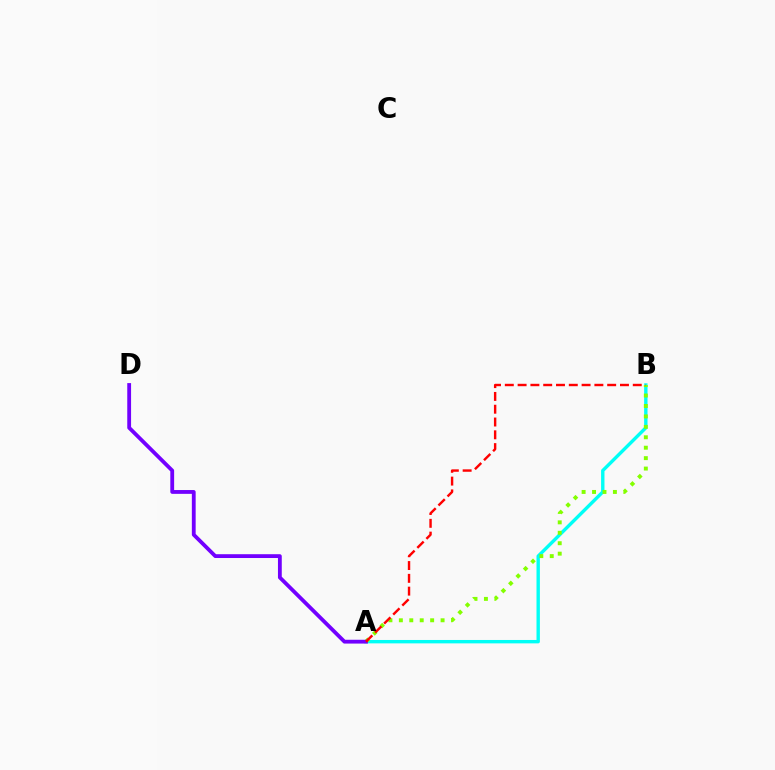{('A', 'B'): [{'color': '#00fff6', 'line_style': 'solid', 'thickness': 2.44}, {'color': '#84ff00', 'line_style': 'dotted', 'thickness': 2.83}, {'color': '#ff0000', 'line_style': 'dashed', 'thickness': 1.74}], ('A', 'D'): [{'color': '#7200ff', 'line_style': 'solid', 'thickness': 2.74}]}